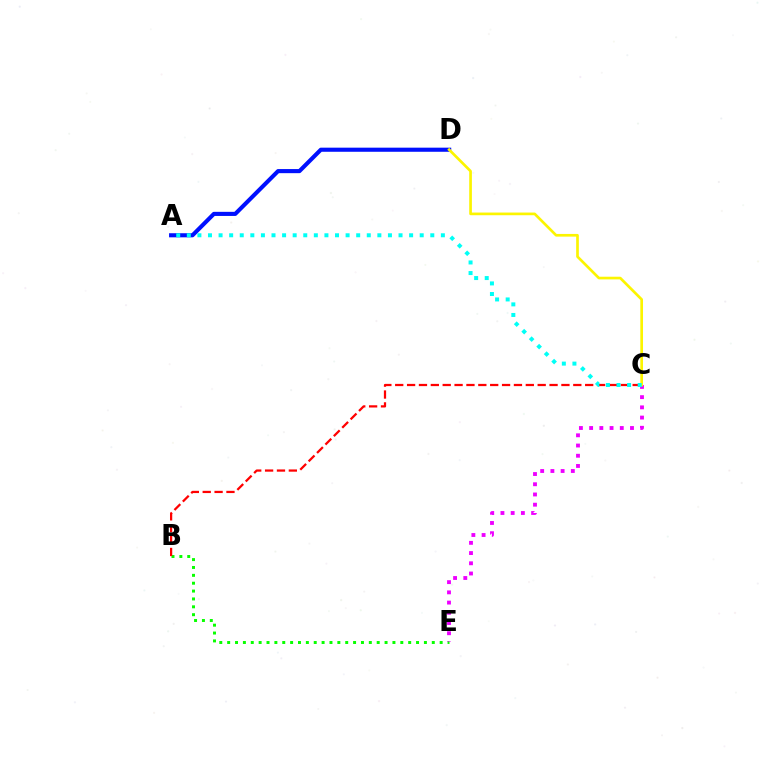{('B', 'E'): [{'color': '#08ff00', 'line_style': 'dotted', 'thickness': 2.14}], ('B', 'C'): [{'color': '#ff0000', 'line_style': 'dashed', 'thickness': 1.61}], ('C', 'E'): [{'color': '#ee00ff', 'line_style': 'dotted', 'thickness': 2.78}], ('A', 'D'): [{'color': '#0010ff', 'line_style': 'solid', 'thickness': 2.96}], ('C', 'D'): [{'color': '#fcf500', 'line_style': 'solid', 'thickness': 1.93}], ('A', 'C'): [{'color': '#00fff6', 'line_style': 'dotted', 'thickness': 2.88}]}